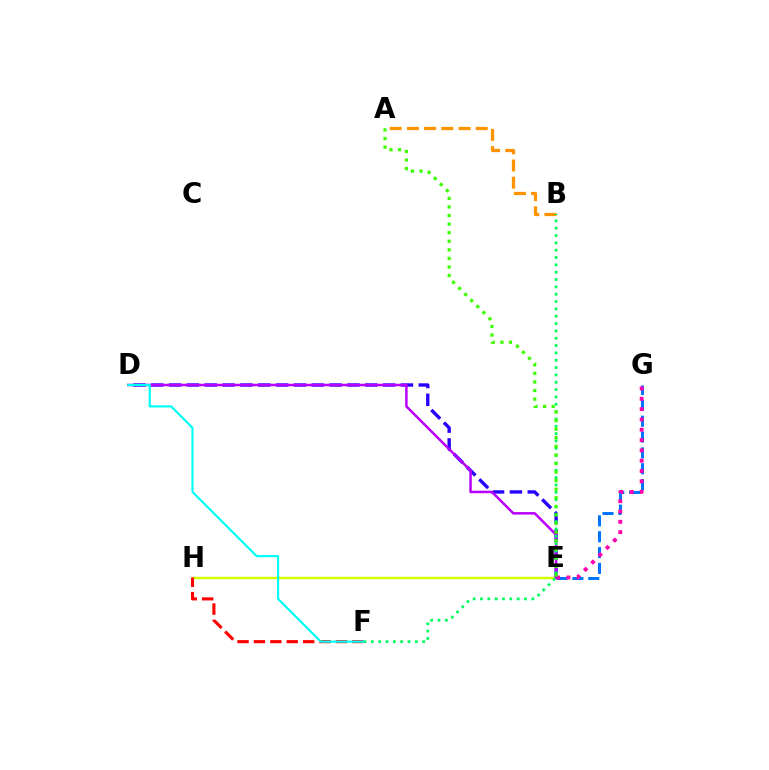{('E', 'H'): [{'color': '#d1ff00', 'line_style': 'solid', 'thickness': 1.74}], ('E', 'G'): [{'color': '#0074ff', 'line_style': 'dashed', 'thickness': 2.15}, {'color': '#ff00ac', 'line_style': 'dotted', 'thickness': 2.8}], ('A', 'B'): [{'color': '#ff9400', 'line_style': 'dashed', 'thickness': 2.34}], ('D', 'E'): [{'color': '#2500ff', 'line_style': 'dashed', 'thickness': 2.42}, {'color': '#b900ff', 'line_style': 'solid', 'thickness': 1.81}], ('F', 'H'): [{'color': '#ff0000', 'line_style': 'dashed', 'thickness': 2.23}], ('B', 'F'): [{'color': '#00ff5c', 'line_style': 'dotted', 'thickness': 1.99}], ('A', 'E'): [{'color': '#3dff00', 'line_style': 'dotted', 'thickness': 2.33}], ('D', 'F'): [{'color': '#00fff6', 'line_style': 'solid', 'thickness': 1.57}]}